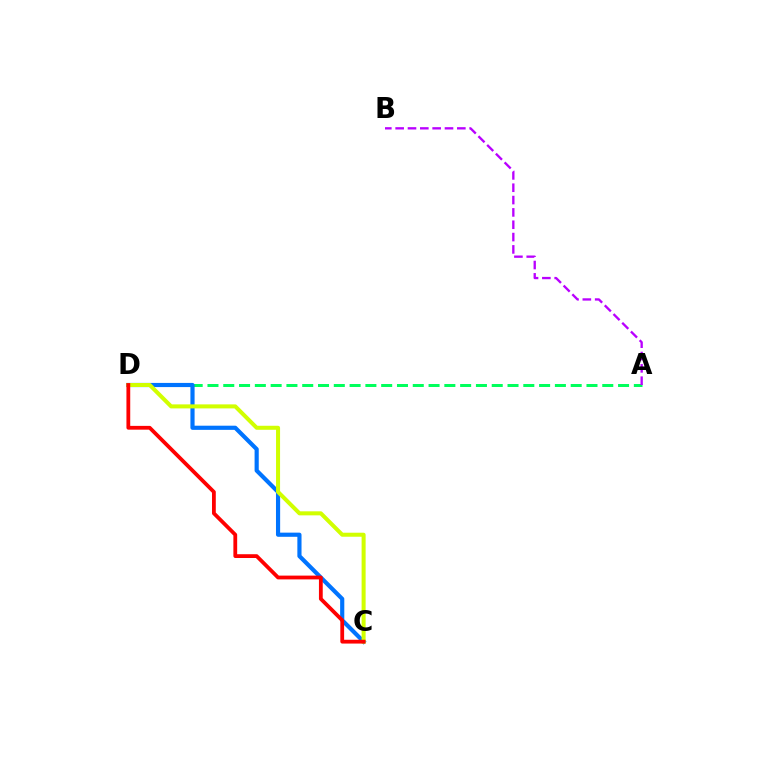{('A', 'D'): [{'color': '#00ff5c', 'line_style': 'dashed', 'thickness': 2.15}], ('C', 'D'): [{'color': '#0074ff', 'line_style': 'solid', 'thickness': 3.0}, {'color': '#d1ff00', 'line_style': 'solid', 'thickness': 2.9}, {'color': '#ff0000', 'line_style': 'solid', 'thickness': 2.73}], ('A', 'B'): [{'color': '#b900ff', 'line_style': 'dashed', 'thickness': 1.68}]}